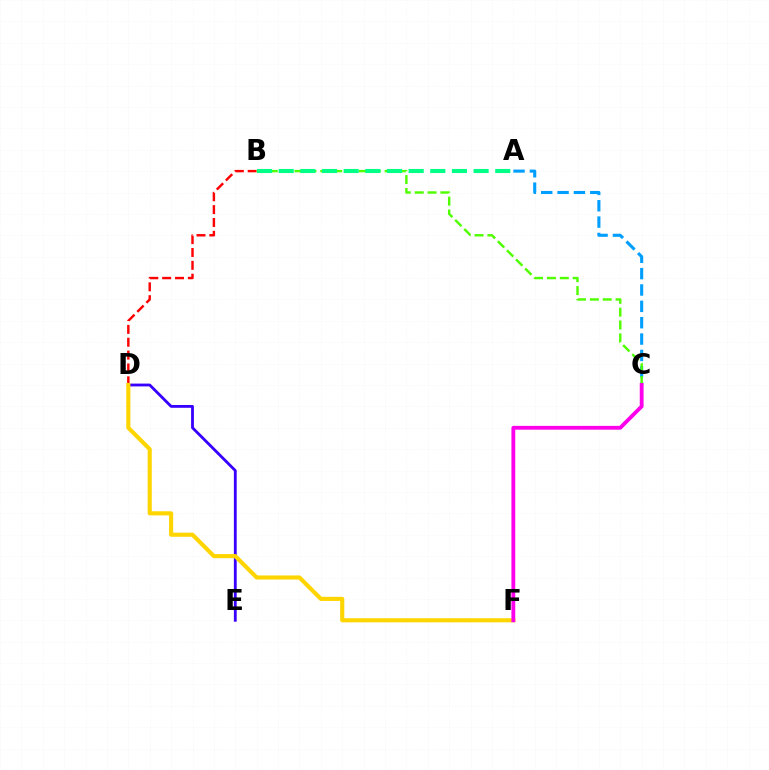{('D', 'E'): [{'color': '#3700ff', 'line_style': 'solid', 'thickness': 2.03}], ('A', 'C'): [{'color': '#009eff', 'line_style': 'dashed', 'thickness': 2.22}], ('B', 'D'): [{'color': '#ff0000', 'line_style': 'dashed', 'thickness': 1.75}], ('B', 'C'): [{'color': '#4fff00', 'line_style': 'dashed', 'thickness': 1.75}], ('A', 'B'): [{'color': '#00ff86', 'line_style': 'dashed', 'thickness': 2.94}], ('D', 'F'): [{'color': '#ffd500', 'line_style': 'solid', 'thickness': 2.96}], ('C', 'F'): [{'color': '#ff00ed', 'line_style': 'solid', 'thickness': 2.75}]}